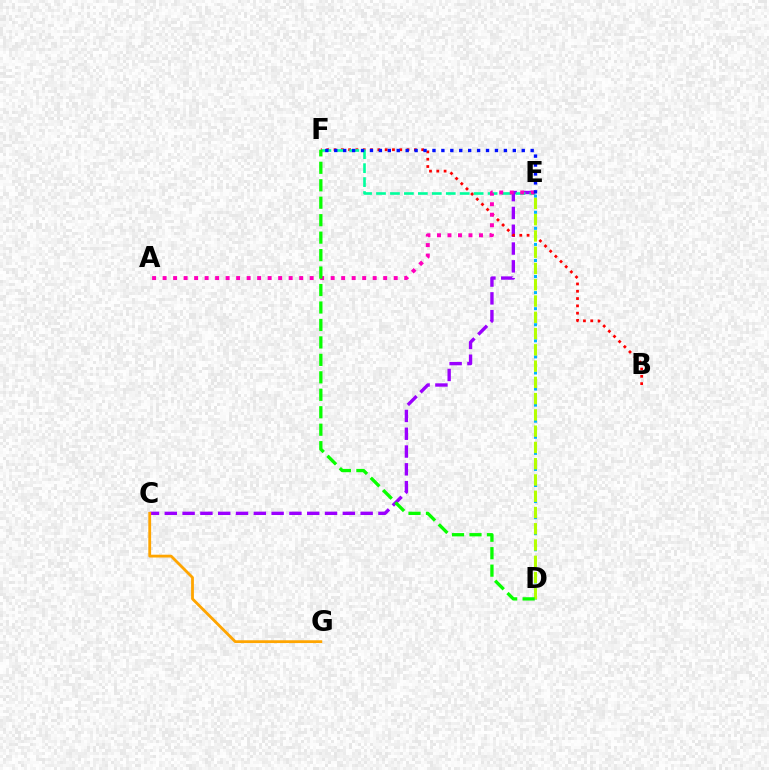{('C', 'E'): [{'color': '#9b00ff', 'line_style': 'dashed', 'thickness': 2.42}], ('B', 'F'): [{'color': '#ff0000', 'line_style': 'dotted', 'thickness': 1.98}], ('E', 'F'): [{'color': '#00ff9d', 'line_style': 'dashed', 'thickness': 1.89}, {'color': '#0010ff', 'line_style': 'dotted', 'thickness': 2.43}], ('D', 'E'): [{'color': '#00b5ff', 'line_style': 'dotted', 'thickness': 2.18}, {'color': '#b3ff00', 'line_style': 'dashed', 'thickness': 2.21}], ('A', 'E'): [{'color': '#ff00bd', 'line_style': 'dotted', 'thickness': 2.85}], ('C', 'G'): [{'color': '#ffa500', 'line_style': 'solid', 'thickness': 2.02}], ('D', 'F'): [{'color': '#08ff00', 'line_style': 'dashed', 'thickness': 2.37}]}